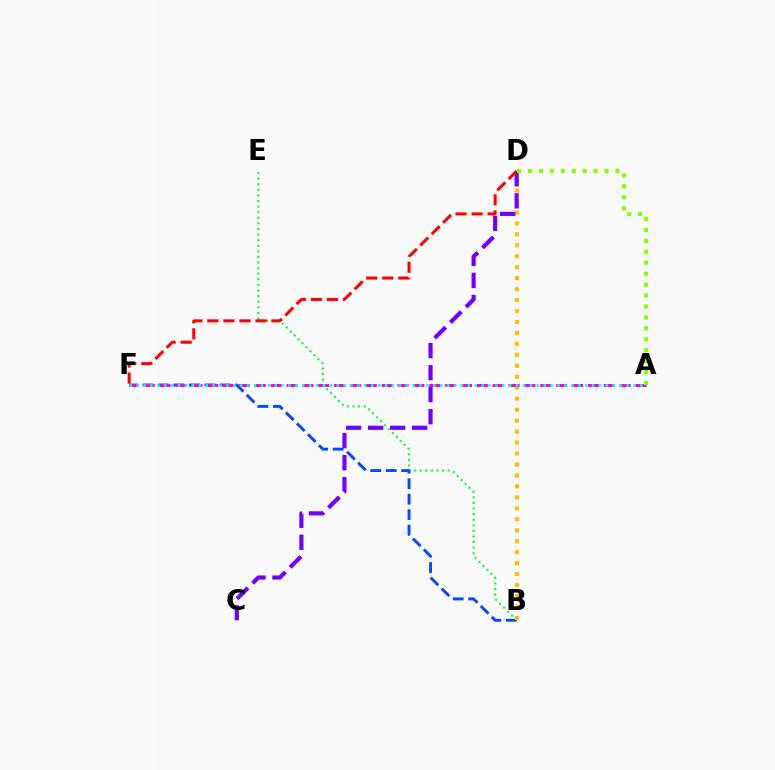{('B', 'E'): [{'color': '#00ff39', 'line_style': 'dotted', 'thickness': 1.52}], ('B', 'F'): [{'color': '#004bff', 'line_style': 'dashed', 'thickness': 2.1}], ('B', 'D'): [{'color': '#ffbd00', 'line_style': 'dotted', 'thickness': 2.98}], ('C', 'D'): [{'color': '#7200ff', 'line_style': 'dashed', 'thickness': 2.99}], ('A', 'F'): [{'color': '#ff00cf', 'line_style': 'dashed', 'thickness': 2.15}, {'color': '#00fff6', 'line_style': 'dotted', 'thickness': 1.87}], ('A', 'D'): [{'color': '#84ff00', 'line_style': 'dotted', 'thickness': 2.97}], ('D', 'F'): [{'color': '#ff0000', 'line_style': 'dashed', 'thickness': 2.18}]}